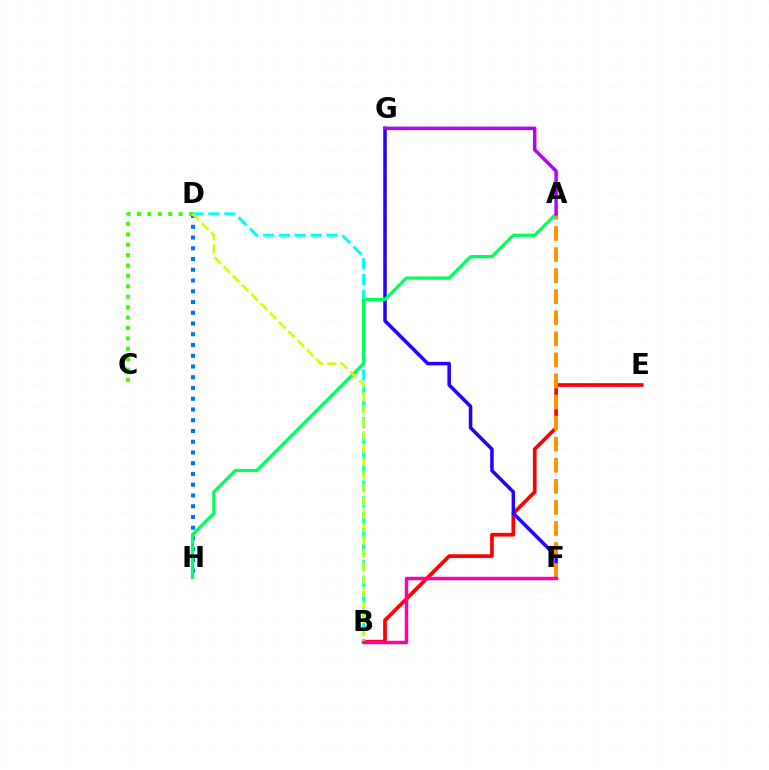{('D', 'H'): [{'color': '#0074ff', 'line_style': 'dotted', 'thickness': 2.92}], ('B', 'E'): [{'color': '#ff0000', 'line_style': 'solid', 'thickness': 2.67}], ('C', 'D'): [{'color': '#3dff00', 'line_style': 'dotted', 'thickness': 2.83}], ('F', 'G'): [{'color': '#2500ff', 'line_style': 'solid', 'thickness': 2.53}], ('B', 'D'): [{'color': '#00fff6', 'line_style': 'dashed', 'thickness': 2.16}, {'color': '#d1ff00', 'line_style': 'dashed', 'thickness': 1.78}], ('A', 'F'): [{'color': '#ff9400', 'line_style': 'dashed', 'thickness': 2.86}], ('A', 'H'): [{'color': '#00ff5c', 'line_style': 'solid', 'thickness': 2.31}], ('A', 'G'): [{'color': '#b900ff', 'line_style': 'solid', 'thickness': 2.52}], ('B', 'F'): [{'color': '#ff00ac', 'line_style': 'solid', 'thickness': 2.5}]}